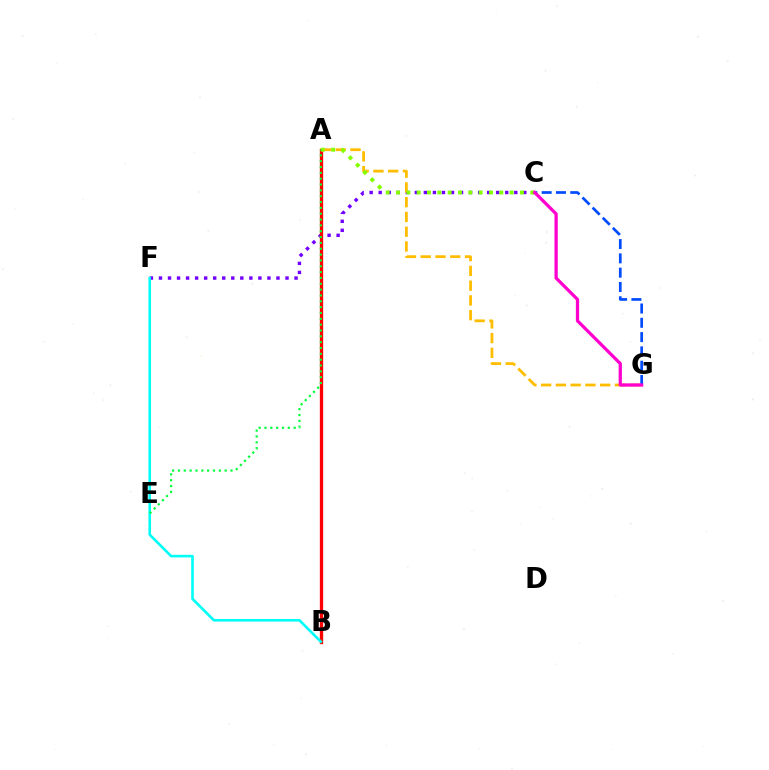{('C', 'F'): [{'color': '#7200ff', 'line_style': 'dotted', 'thickness': 2.46}], ('A', 'B'): [{'color': '#ff0000', 'line_style': 'solid', 'thickness': 2.39}], ('C', 'G'): [{'color': '#004bff', 'line_style': 'dashed', 'thickness': 1.94}, {'color': '#ff00cf', 'line_style': 'solid', 'thickness': 2.34}], ('A', 'G'): [{'color': '#ffbd00', 'line_style': 'dashed', 'thickness': 2.01}], ('B', 'F'): [{'color': '#00fff6', 'line_style': 'solid', 'thickness': 1.88}], ('A', 'C'): [{'color': '#84ff00', 'line_style': 'dotted', 'thickness': 2.81}], ('A', 'E'): [{'color': '#00ff39', 'line_style': 'dotted', 'thickness': 1.59}]}